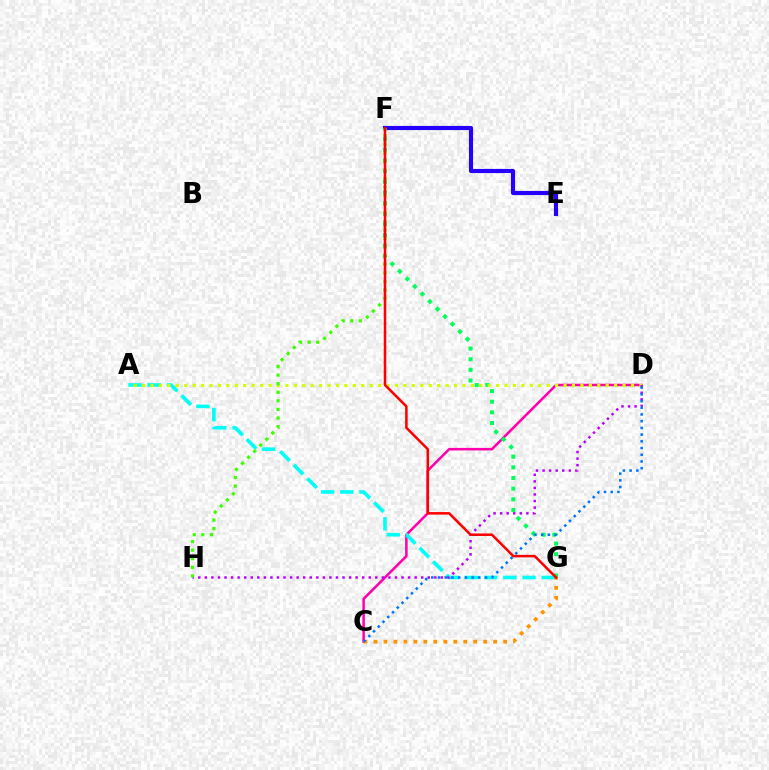{('C', 'D'): [{'color': '#ff00ac', 'line_style': 'solid', 'thickness': 1.82}, {'color': '#0074ff', 'line_style': 'dotted', 'thickness': 1.82}], ('A', 'G'): [{'color': '#00fff6', 'line_style': 'dashed', 'thickness': 2.61}], ('C', 'G'): [{'color': '#ff9400', 'line_style': 'dotted', 'thickness': 2.71}], ('E', 'F'): [{'color': '#2500ff', 'line_style': 'solid', 'thickness': 2.99}], ('F', 'G'): [{'color': '#00ff5c', 'line_style': 'dotted', 'thickness': 2.89}, {'color': '#ff0000', 'line_style': 'solid', 'thickness': 1.82}], ('A', 'D'): [{'color': '#d1ff00', 'line_style': 'dotted', 'thickness': 2.29}], ('D', 'H'): [{'color': '#b900ff', 'line_style': 'dotted', 'thickness': 1.78}], ('F', 'H'): [{'color': '#3dff00', 'line_style': 'dotted', 'thickness': 2.33}]}